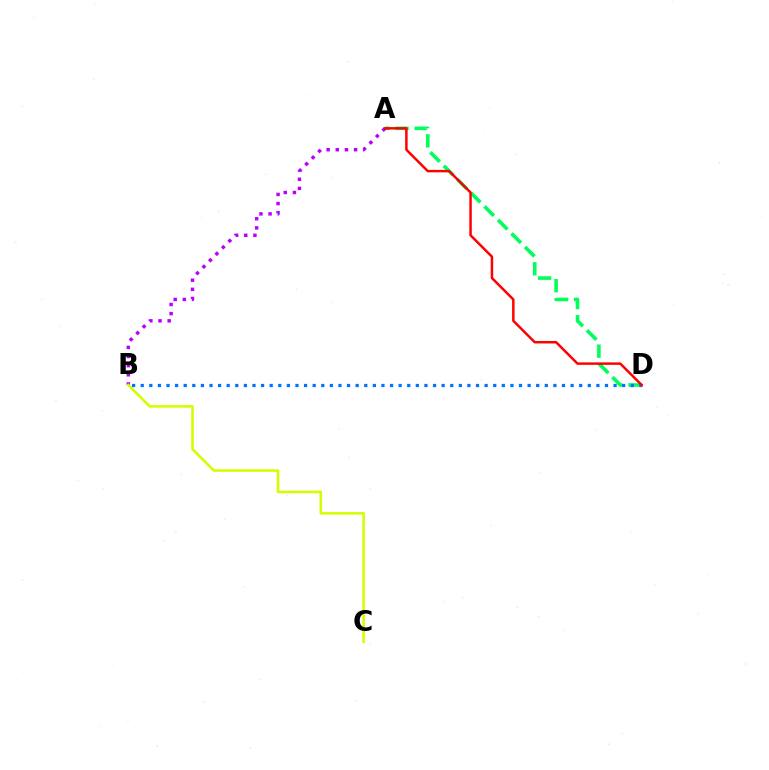{('A', 'D'): [{'color': '#00ff5c', 'line_style': 'dashed', 'thickness': 2.6}, {'color': '#ff0000', 'line_style': 'solid', 'thickness': 1.78}], ('A', 'B'): [{'color': '#b900ff', 'line_style': 'dotted', 'thickness': 2.48}], ('B', 'C'): [{'color': '#d1ff00', 'line_style': 'solid', 'thickness': 1.86}], ('B', 'D'): [{'color': '#0074ff', 'line_style': 'dotted', 'thickness': 2.34}]}